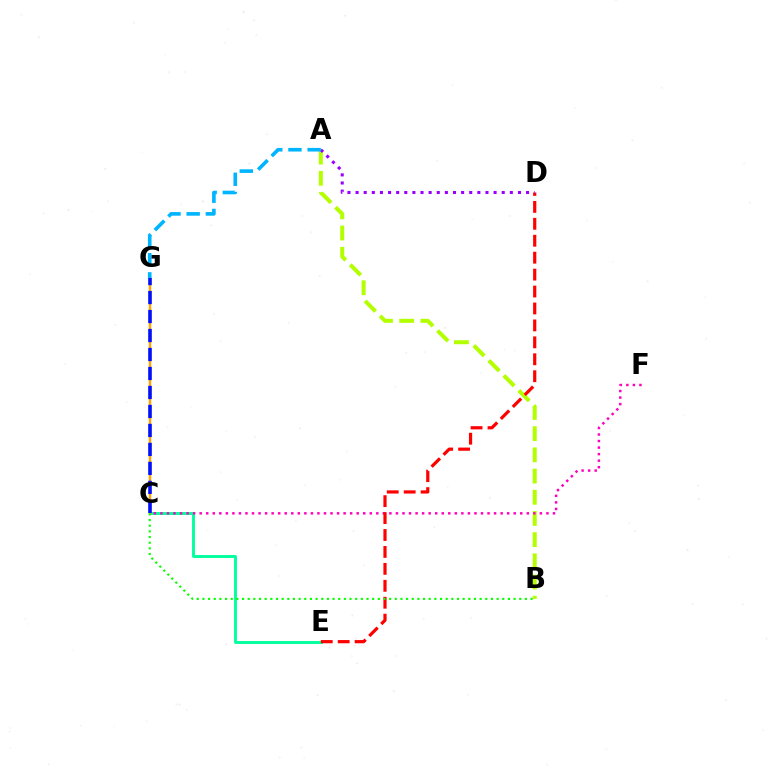{('C', 'E'): [{'color': '#00ff9d', 'line_style': 'solid', 'thickness': 2.08}], ('A', 'B'): [{'color': '#b3ff00', 'line_style': 'dashed', 'thickness': 2.88}], ('C', 'F'): [{'color': '#ff00bd', 'line_style': 'dotted', 'thickness': 1.78}], ('D', 'E'): [{'color': '#ff0000', 'line_style': 'dashed', 'thickness': 2.3}], ('A', 'D'): [{'color': '#9b00ff', 'line_style': 'dotted', 'thickness': 2.21}], ('C', 'G'): [{'color': '#ffa500', 'line_style': 'solid', 'thickness': 1.77}, {'color': '#0010ff', 'line_style': 'dashed', 'thickness': 2.58}], ('A', 'G'): [{'color': '#00b5ff', 'line_style': 'dashed', 'thickness': 2.61}], ('B', 'C'): [{'color': '#08ff00', 'line_style': 'dotted', 'thickness': 1.54}]}